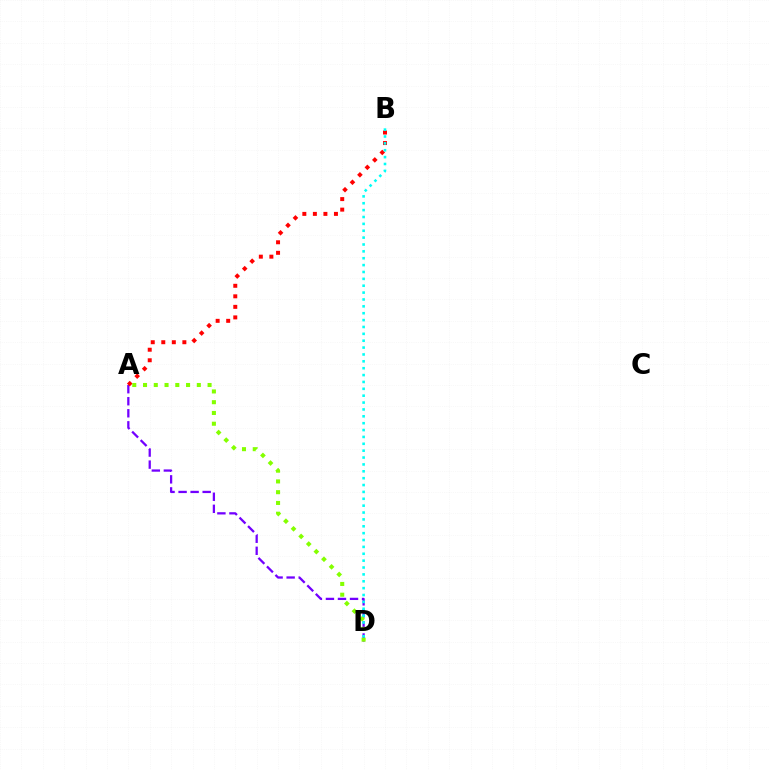{('A', 'D'): [{'color': '#7200ff', 'line_style': 'dashed', 'thickness': 1.64}, {'color': '#84ff00', 'line_style': 'dotted', 'thickness': 2.92}], ('A', 'B'): [{'color': '#ff0000', 'line_style': 'dotted', 'thickness': 2.86}], ('B', 'D'): [{'color': '#00fff6', 'line_style': 'dotted', 'thickness': 1.87}]}